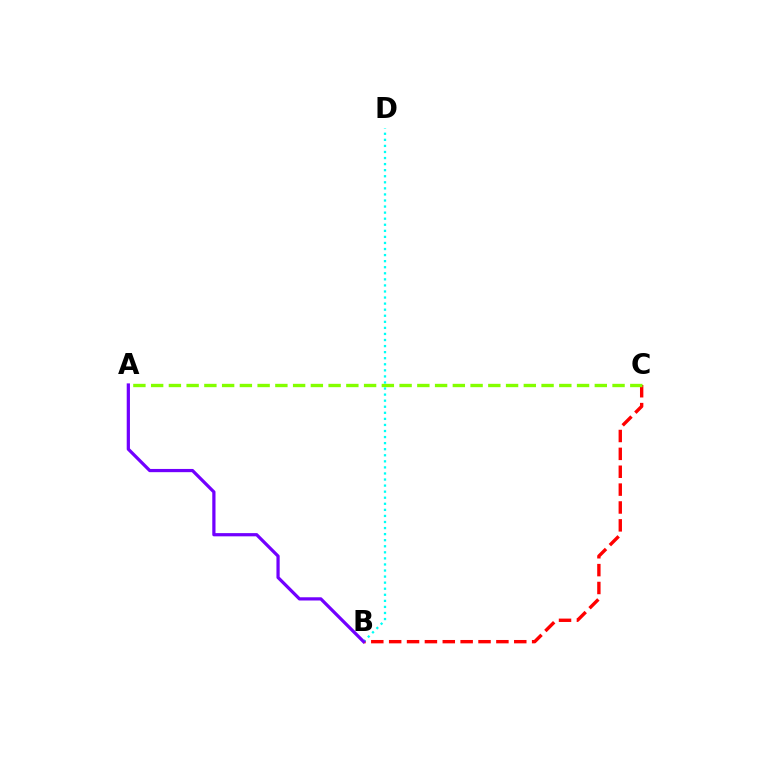{('B', 'C'): [{'color': '#ff0000', 'line_style': 'dashed', 'thickness': 2.43}], ('A', 'C'): [{'color': '#84ff00', 'line_style': 'dashed', 'thickness': 2.41}], ('B', 'D'): [{'color': '#00fff6', 'line_style': 'dotted', 'thickness': 1.65}], ('A', 'B'): [{'color': '#7200ff', 'line_style': 'solid', 'thickness': 2.32}]}